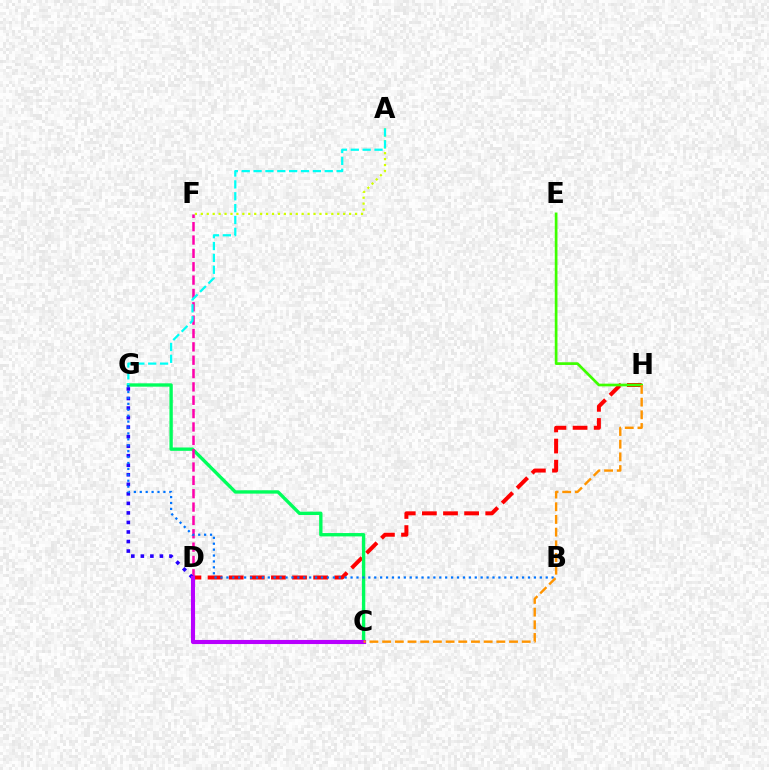{('D', 'H'): [{'color': '#ff0000', 'line_style': 'dashed', 'thickness': 2.87}], ('E', 'H'): [{'color': '#3dff00', 'line_style': 'solid', 'thickness': 1.94}], ('A', 'F'): [{'color': '#d1ff00', 'line_style': 'dotted', 'thickness': 1.61}], ('C', 'G'): [{'color': '#00ff5c', 'line_style': 'solid', 'thickness': 2.41}], ('D', 'F'): [{'color': '#ff00ac', 'line_style': 'dashed', 'thickness': 1.81}], ('D', 'G'): [{'color': '#2500ff', 'line_style': 'dotted', 'thickness': 2.59}], ('A', 'G'): [{'color': '#00fff6', 'line_style': 'dashed', 'thickness': 1.61}], ('C', 'D'): [{'color': '#b900ff', 'line_style': 'solid', 'thickness': 2.95}], ('B', 'G'): [{'color': '#0074ff', 'line_style': 'dotted', 'thickness': 1.61}], ('C', 'H'): [{'color': '#ff9400', 'line_style': 'dashed', 'thickness': 1.72}]}